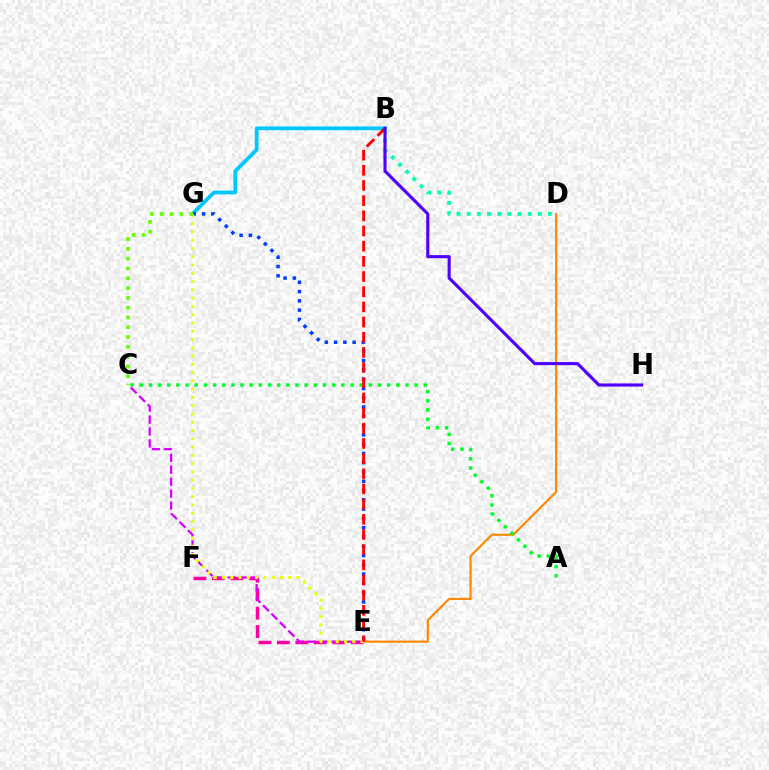{('B', 'G'): [{'color': '#00c7ff', 'line_style': 'solid', 'thickness': 2.71}], ('E', 'G'): [{'color': '#003fff', 'line_style': 'dotted', 'thickness': 2.52}, {'color': '#eeff00', 'line_style': 'dotted', 'thickness': 2.25}], ('B', 'D'): [{'color': '#00ffaf', 'line_style': 'dotted', 'thickness': 2.76}], ('D', 'E'): [{'color': '#ff8800', 'line_style': 'solid', 'thickness': 1.55}], ('E', 'F'): [{'color': '#ff00a0', 'line_style': 'dashed', 'thickness': 2.5}], ('C', 'E'): [{'color': '#d600ff', 'line_style': 'dashed', 'thickness': 1.62}], ('A', 'C'): [{'color': '#00ff27', 'line_style': 'dotted', 'thickness': 2.49}], ('B', 'E'): [{'color': '#ff0000', 'line_style': 'dashed', 'thickness': 2.06}], ('B', 'H'): [{'color': '#4f00ff', 'line_style': 'solid', 'thickness': 2.24}], ('C', 'G'): [{'color': '#66ff00', 'line_style': 'dotted', 'thickness': 2.66}]}